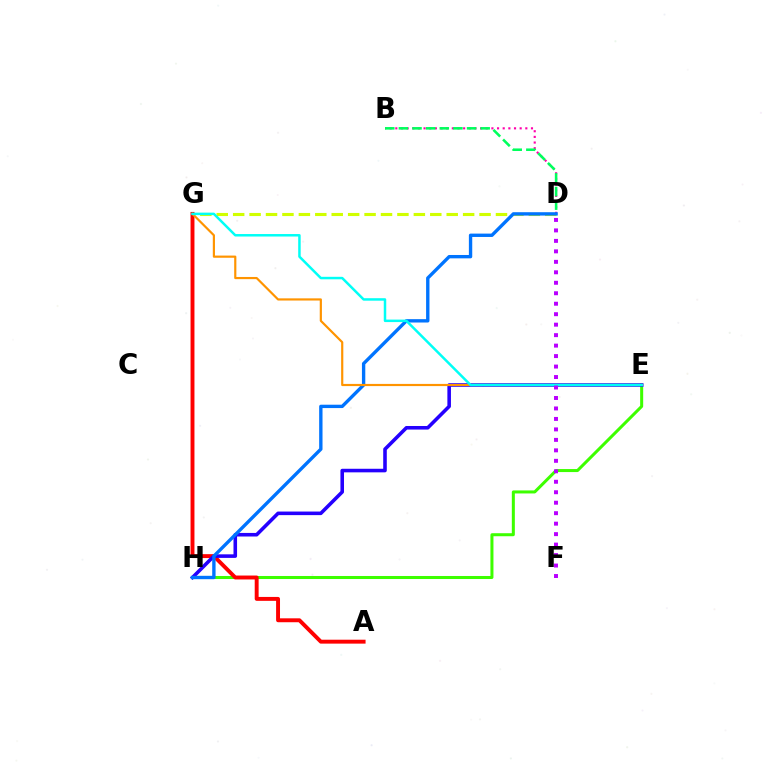{('E', 'H'): [{'color': '#3dff00', 'line_style': 'solid', 'thickness': 2.17}, {'color': '#2500ff', 'line_style': 'solid', 'thickness': 2.57}], ('A', 'G'): [{'color': '#ff0000', 'line_style': 'solid', 'thickness': 2.82}], ('D', 'G'): [{'color': '#d1ff00', 'line_style': 'dashed', 'thickness': 2.23}], ('B', 'D'): [{'color': '#ff00ac', 'line_style': 'dotted', 'thickness': 1.54}, {'color': '#00ff5c', 'line_style': 'dashed', 'thickness': 1.85}], ('D', 'H'): [{'color': '#0074ff', 'line_style': 'solid', 'thickness': 2.42}], ('E', 'G'): [{'color': '#ff9400', 'line_style': 'solid', 'thickness': 1.57}, {'color': '#00fff6', 'line_style': 'solid', 'thickness': 1.79}], ('D', 'F'): [{'color': '#b900ff', 'line_style': 'dotted', 'thickness': 2.85}]}